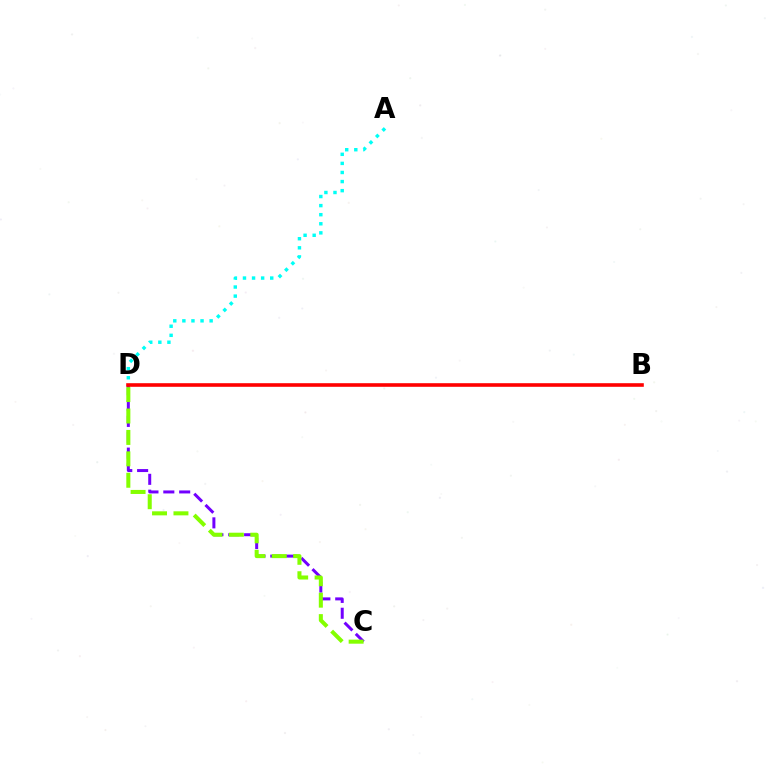{('C', 'D'): [{'color': '#7200ff', 'line_style': 'dashed', 'thickness': 2.15}, {'color': '#84ff00', 'line_style': 'dashed', 'thickness': 2.91}], ('A', 'D'): [{'color': '#00fff6', 'line_style': 'dotted', 'thickness': 2.47}], ('B', 'D'): [{'color': '#ff0000', 'line_style': 'solid', 'thickness': 2.6}]}